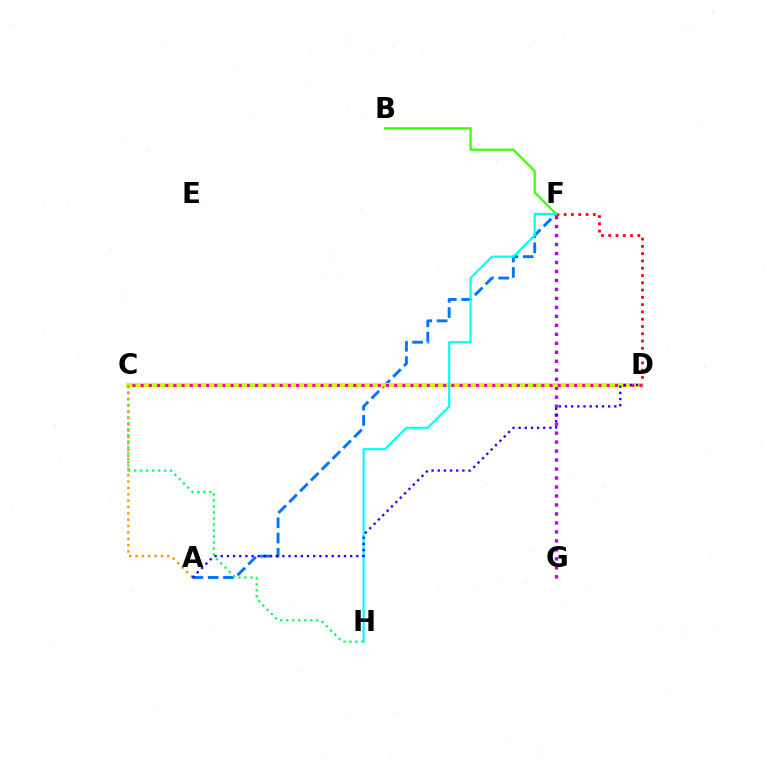{('A', 'F'): [{'color': '#0074ff', 'line_style': 'dashed', 'thickness': 2.08}], ('D', 'F'): [{'color': '#ff0000', 'line_style': 'dotted', 'thickness': 1.98}], ('F', 'G'): [{'color': '#b900ff', 'line_style': 'dotted', 'thickness': 2.44}], ('C', 'H'): [{'color': '#00ff5c', 'line_style': 'dotted', 'thickness': 1.63}], ('B', 'F'): [{'color': '#3dff00', 'line_style': 'solid', 'thickness': 1.6}], ('C', 'D'): [{'color': '#d1ff00', 'line_style': 'solid', 'thickness': 2.88}, {'color': '#ff00ac', 'line_style': 'dotted', 'thickness': 2.22}], ('A', 'C'): [{'color': '#ff9400', 'line_style': 'dotted', 'thickness': 1.73}], ('F', 'H'): [{'color': '#00fff6', 'line_style': 'solid', 'thickness': 1.54}], ('A', 'D'): [{'color': '#2500ff', 'line_style': 'dotted', 'thickness': 1.67}]}